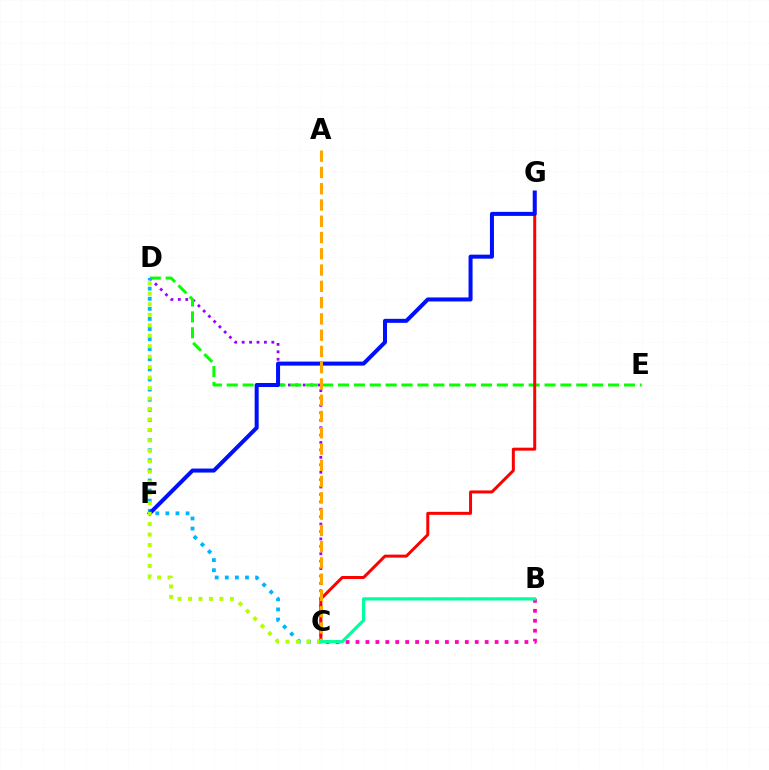{('C', 'D'): [{'color': '#9b00ff', 'line_style': 'dotted', 'thickness': 2.01}, {'color': '#00b5ff', 'line_style': 'dotted', 'thickness': 2.74}, {'color': '#b3ff00', 'line_style': 'dotted', 'thickness': 2.84}], ('D', 'E'): [{'color': '#08ff00', 'line_style': 'dashed', 'thickness': 2.16}], ('C', 'G'): [{'color': '#ff0000', 'line_style': 'solid', 'thickness': 2.15}], ('F', 'G'): [{'color': '#0010ff', 'line_style': 'solid', 'thickness': 2.89}], ('B', 'C'): [{'color': '#ff00bd', 'line_style': 'dotted', 'thickness': 2.7}, {'color': '#00ff9d', 'line_style': 'solid', 'thickness': 2.31}], ('A', 'C'): [{'color': '#ffa500', 'line_style': 'dashed', 'thickness': 2.21}]}